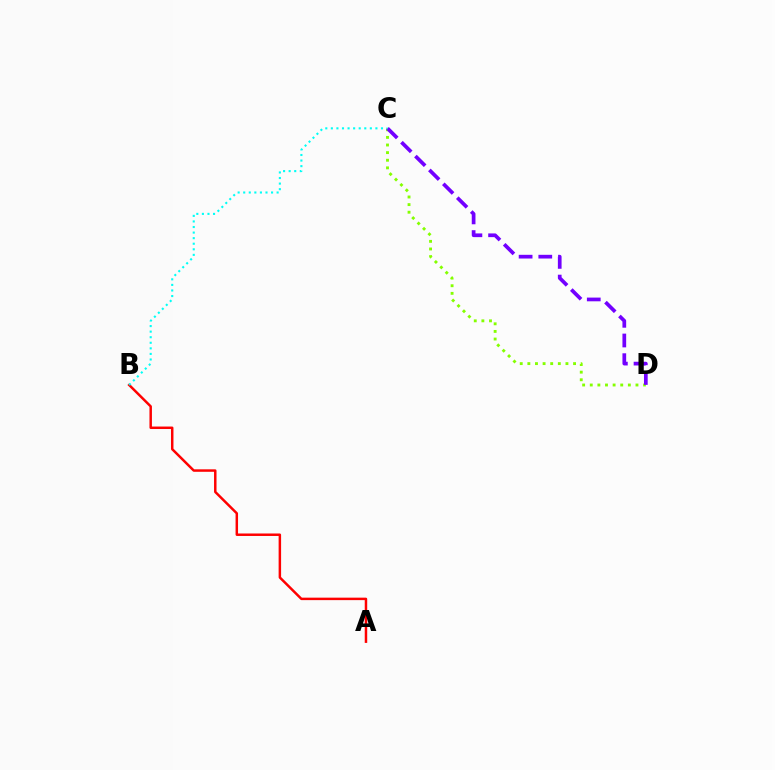{('A', 'B'): [{'color': '#ff0000', 'line_style': 'solid', 'thickness': 1.78}], ('C', 'D'): [{'color': '#84ff00', 'line_style': 'dotted', 'thickness': 2.07}, {'color': '#7200ff', 'line_style': 'dashed', 'thickness': 2.67}], ('B', 'C'): [{'color': '#00fff6', 'line_style': 'dotted', 'thickness': 1.51}]}